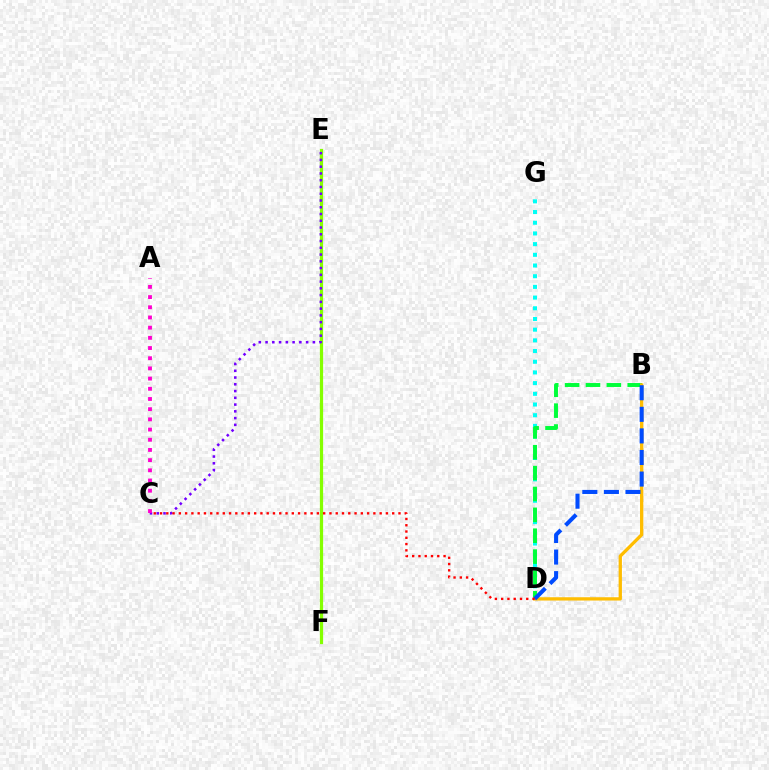{('E', 'F'): [{'color': '#84ff00', 'line_style': 'solid', 'thickness': 2.32}], ('D', 'G'): [{'color': '#00fff6', 'line_style': 'dotted', 'thickness': 2.91}], ('B', 'D'): [{'color': '#00ff39', 'line_style': 'dashed', 'thickness': 2.84}, {'color': '#ffbd00', 'line_style': 'solid', 'thickness': 2.37}, {'color': '#004bff', 'line_style': 'dashed', 'thickness': 2.93}], ('C', 'E'): [{'color': '#7200ff', 'line_style': 'dotted', 'thickness': 1.84}], ('A', 'C'): [{'color': '#ff00cf', 'line_style': 'dotted', 'thickness': 2.77}], ('C', 'D'): [{'color': '#ff0000', 'line_style': 'dotted', 'thickness': 1.7}]}